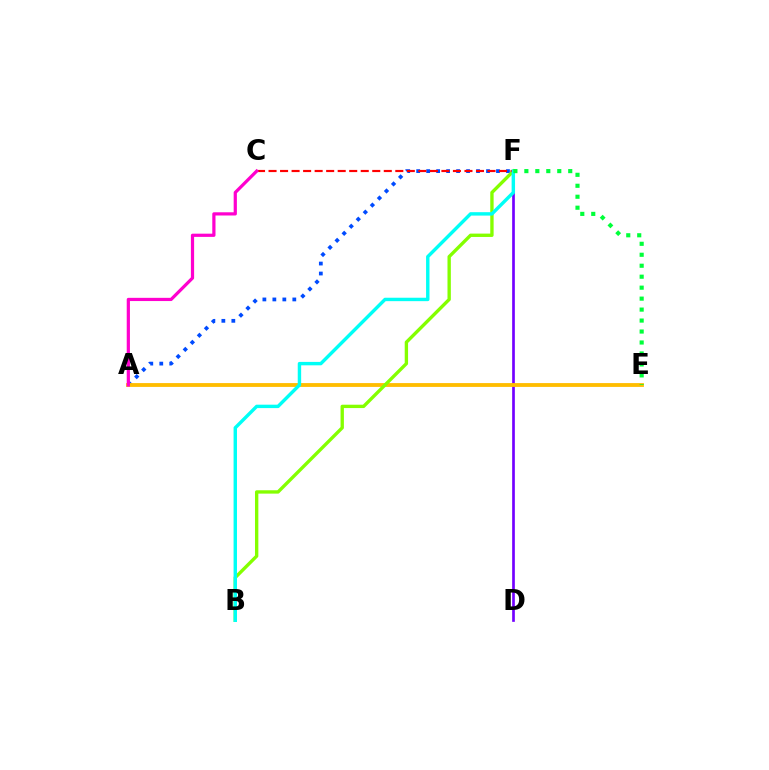{('D', 'F'): [{'color': '#7200ff', 'line_style': 'solid', 'thickness': 1.93}], ('A', 'F'): [{'color': '#004bff', 'line_style': 'dotted', 'thickness': 2.71}], ('A', 'E'): [{'color': '#ffbd00', 'line_style': 'solid', 'thickness': 2.75}], ('B', 'F'): [{'color': '#84ff00', 'line_style': 'solid', 'thickness': 2.42}, {'color': '#00fff6', 'line_style': 'solid', 'thickness': 2.46}], ('C', 'F'): [{'color': '#ff0000', 'line_style': 'dashed', 'thickness': 1.57}], ('E', 'F'): [{'color': '#00ff39', 'line_style': 'dotted', 'thickness': 2.98}], ('A', 'C'): [{'color': '#ff00cf', 'line_style': 'solid', 'thickness': 2.32}]}